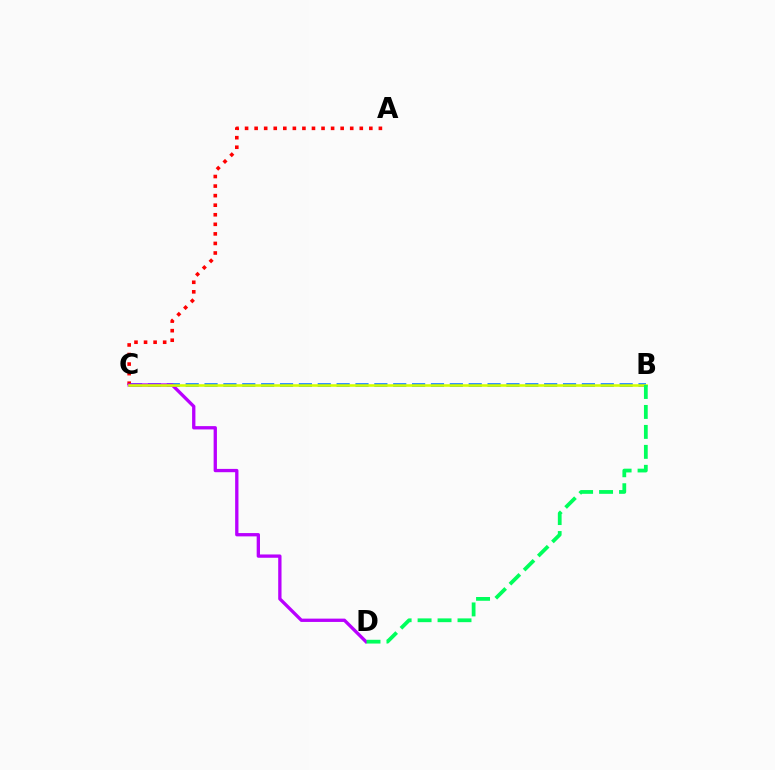{('B', 'C'): [{'color': '#0074ff', 'line_style': 'dashed', 'thickness': 2.56}, {'color': '#d1ff00', 'line_style': 'solid', 'thickness': 1.85}], ('A', 'C'): [{'color': '#ff0000', 'line_style': 'dotted', 'thickness': 2.6}], ('C', 'D'): [{'color': '#b900ff', 'line_style': 'solid', 'thickness': 2.38}], ('B', 'D'): [{'color': '#00ff5c', 'line_style': 'dashed', 'thickness': 2.71}]}